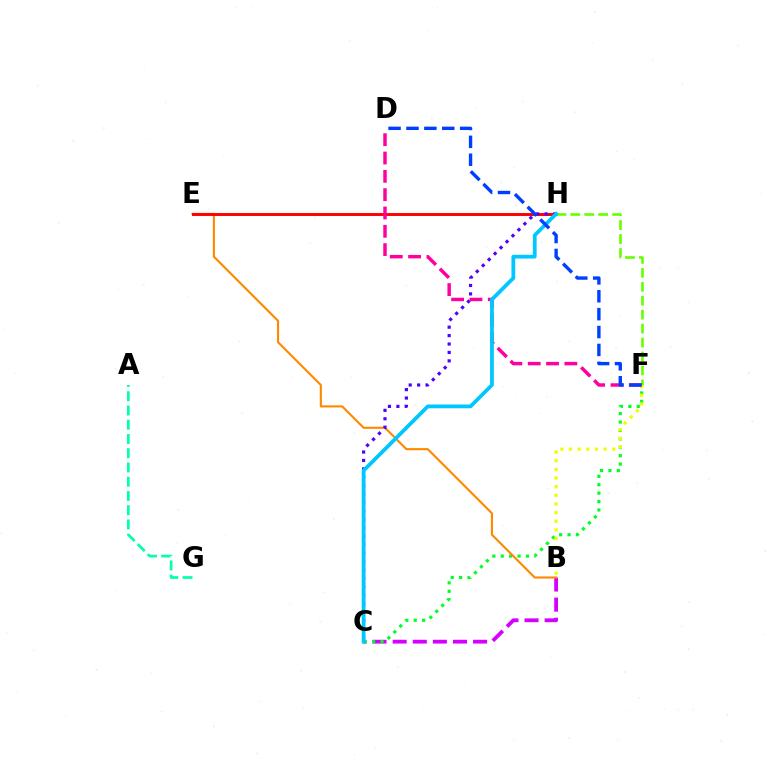{('B', 'C'): [{'color': '#d600ff', 'line_style': 'dashed', 'thickness': 2.73}], ('C', 'F'): [{'color': '#00ff27', 'line_style': 'dotted', 'thickness': 2.28}], ('B', 'E'): [{'color': '#ff8800', 'line_style': 'solid', 'thickness': 1.52}], ('E', 'H'): [{'color': '#ff0000', 'line_style': 'solid', 'thickness': 2.12}], ('A', 'G'): [{'color': '#00ffaf', 'line_style': 'dashed', 'thickness': 1.94}], ('F', 'H'): [{'color': '#66ff00', 'line_style': 'dashed', 'thickness': 1.89}], ('B', 'F'): [{'color': '#eeff00', 'line_style': 'dotted', 'thickness': 2.35}], ('C', 'H'): [{'color': '#4f00ff', 'line_style': 'dotted', 'thickness': 2.29}, {'color': '#00c7ff', 'line_style': 'solid', 'thickness': 2.72}], ('D', 'F'): [{'color': '#ff00a0', 'line_style': 'dashed', 'thickness': 2.49}, {'color': '#003fff', 'line_style': 'dashed', 'thickness': 2.43}]}